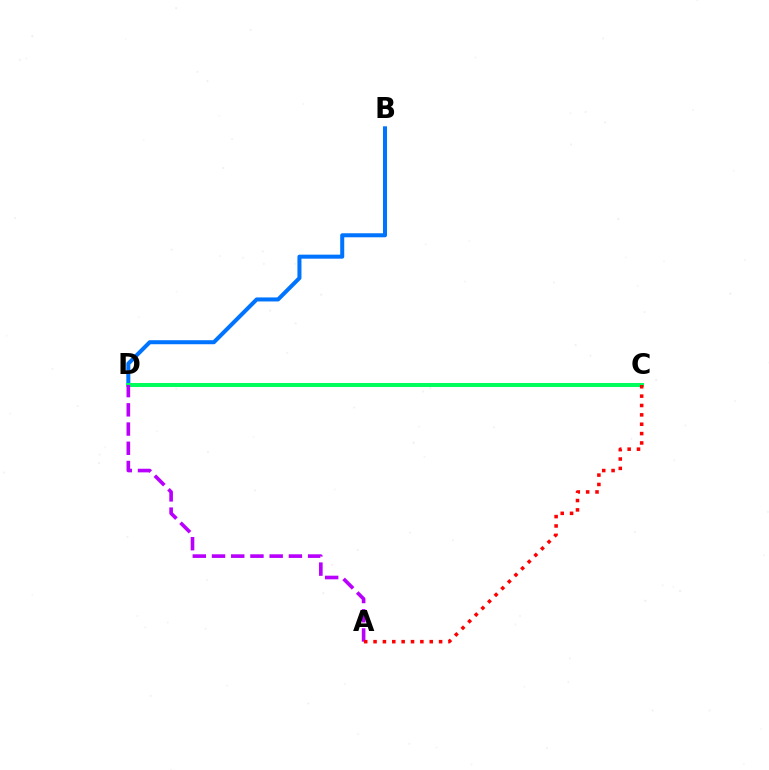{('C', 'D'): [{'color': '#d1ff00', 'line_style': 'solid', 'thickness': 2.77}, {'color': '#00ff5c', 'line_style': 'solid', 'thickness': 2.88}], ('B', 'D'): [{'color': '#0074ff', 'line_style': 'solid', 'thickness': 2.9}], ('A', 'D'): [{'color': '#b900ff', 'line_style': 'dashed', 'thickness': 2.61}], ('A', 'C'): [{'color': '#ff0000', 'line_style': 'dotted', 'thickness': 2.54}]}